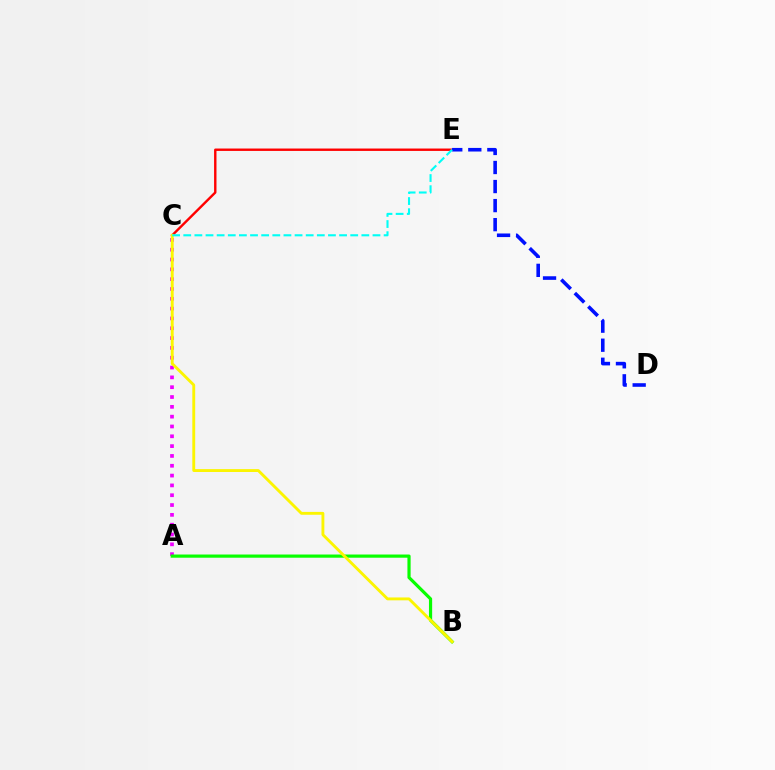{('A', 'C'): [{'color': '#ee00ff', 'line_style': 'dotted', 'thickness': 2.67}], ('C', 'E'): [{'color': '#ff0000', 'line_style': 'solid', 'thickness': 1.73}, {'color': '#00fff6', 'line_style': 'dashed', 'thickness': 1.51}], ('A', 'B'): [{'color': '#08ff00', 'line_style': 'solid', 'thickness': 2.3}], ('B', 'C'): [{'color': '#fcf500', 'line_style': 'solid', 'thickness': 2.07}], ('D', 'E'): [{'color': '#0010ff', 'line_style': 'dashed', 'thickness': 2.59}]}